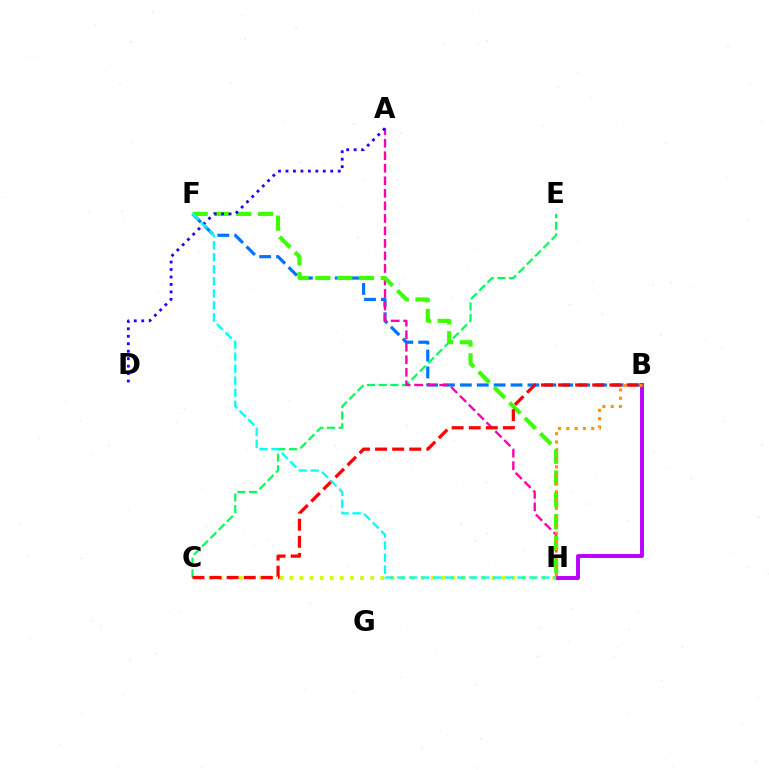{('B', 'H'): [{'color': '#b900ff', 'line_style': 'solid', 'thickness': 2.81}, {'color': '#ff9400', 'line_style': 'dotted', 'thickness': 2.25}], ('B', 'F'): [{'color': '#0074ff', 'line_style': 'dashed', 'thickness': 2.29}], ('C', 'H'): [{'color': '#d1ff00', 'line_style': 'dotted', 'thickness': 2.75}], ('C', 'E'): [{'color': '#00ff5c', 'line_style': 'dashed', 'thickness': 1.59}], ('A', 'H'): [{'color': '#ff00ac', 'line_style': 'dashed', 'thickness': 1.7}], ('F', 'H'): [{'color': '#3dff00', 'line_style': 'dashed', 'thickness': 2.96}, {'color': '#00fff6', 'line_style': 'dashed', 'thickness': 1.63}], ('A', 'D'): [{'color': '#2500ff', 'line_style': 'dotted', 'thickness': 2.03}], ('B', 'C'): [{'color': '#ff0000', 'line_style': 'dashed', 'thickness': 2.32}]}